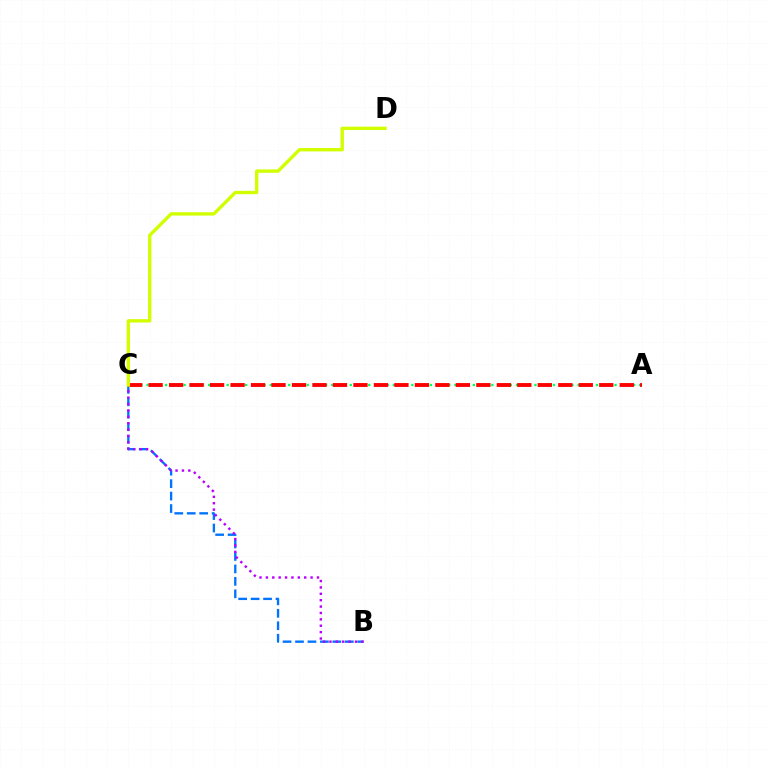{('A', 'C'): [{'color': '#00ff5c', 'line_style': 'dotted', 'thickness': 1.67}, {'color': '#ff0000', 'line_style': 'dashed', 'thickness': 2.78}], ('B', 'C'): [{'color': '#0074ff', 'line_style': 'dashed', 'thickness': 1.69}, {'color': '#b900ff', 'line_style': 'dotted', 'thickness': 1.74}], ('C', 'D'): [{'color': '#d1ff00', 'line_style': 'solid', 'thickness': 2.41}]}